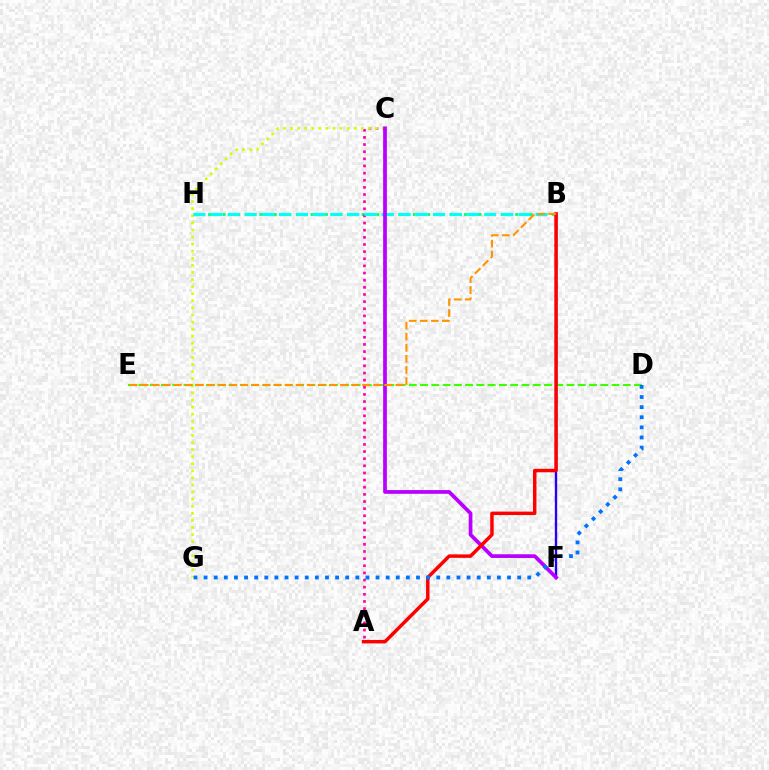{('B', 'F'): [{'color': '#2500ff', 'line_style': 'solid', 'thickness': 1.69}], ('B', 'H'): [{'color': '#00ff5c', 'line_style': 'dotted', 'thickness': 1.99}, {'color': '#00fff6', 'line_style': 'dashed', 'thickness': 2.32}], ('D', 'E'): [{'color': '#3dff00', 'line_style': 'dashed', 'thickness': 1.53}], ('A', 'C'): [{'color': '#ff00ac', 'line_style': 'dotted', 'thickness': 1.94}], ('C', 'G'): [{'color': '#d1ff00', 'line_style': 'dotted', 'thickness': 1.93}], ('C', 'F'): [{'color': '#b900ff', 'line_style': 'solid', 'thickness': 2.68}], ('A', 'B'): [{'color': '#ff0000', 'line_style': 'solid', 'thickness': 2.5}], ('B', 'E'): [{'color': '#ff9400', 'line_style': 'dashed', 'thickness': 1.5}], ('D', 'G'): [{'color': '#0074ff', 'line_style': 'dotted', 'thickness': 2.75}]}